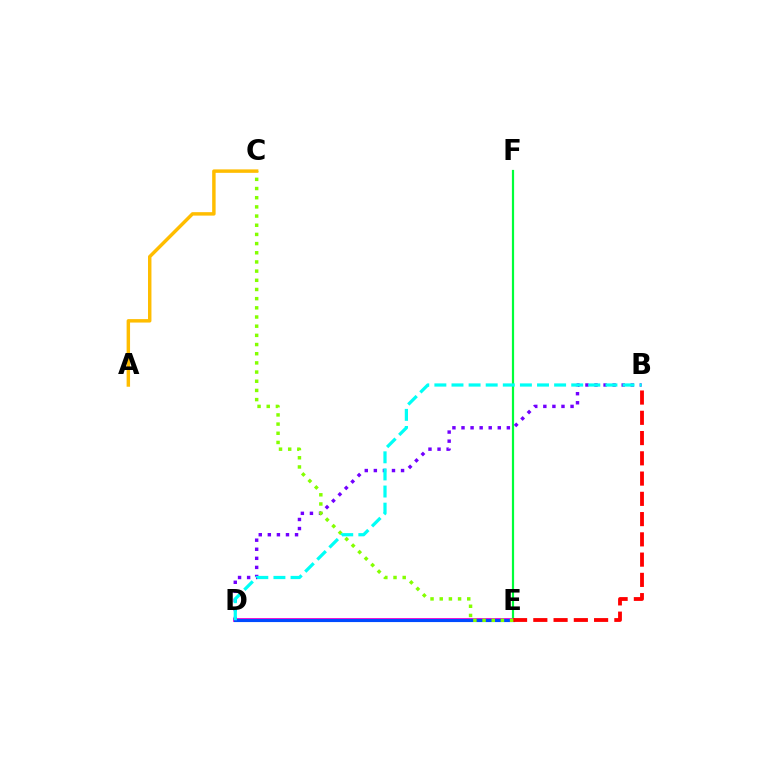{('E', 'F'): [{'color': '#00ff39', 'line_style': 'solid', 'thickness': 1.59}], ('D', 'E'): [{'color': '#ff00cf', 'line_style': 'solid', 'thickness': 2.75}, {'color': '#004bff', 'line_style': 'solid', 'thickness': 2.26}], ('B', 'D'): [{'color': '#7200ff', 'line_style': 'dotted', 'thickness': 2.46}, {'color': '#00fff6', 'line_style': 'dashed', 'thickness': 2.32}], ('B', 'E'): [{'color': '#ff0000', 'line_style': 'dashed', 'thickness': 2.75}], ('C', 'E'): [{'color': '#84ff00', 'line_style': 'dotted', 'thickness': 2.49}], ('A', 'C'): [{'color': '#ffbd00', 'line_style': 'solid', 'thickness': 2.48}]}